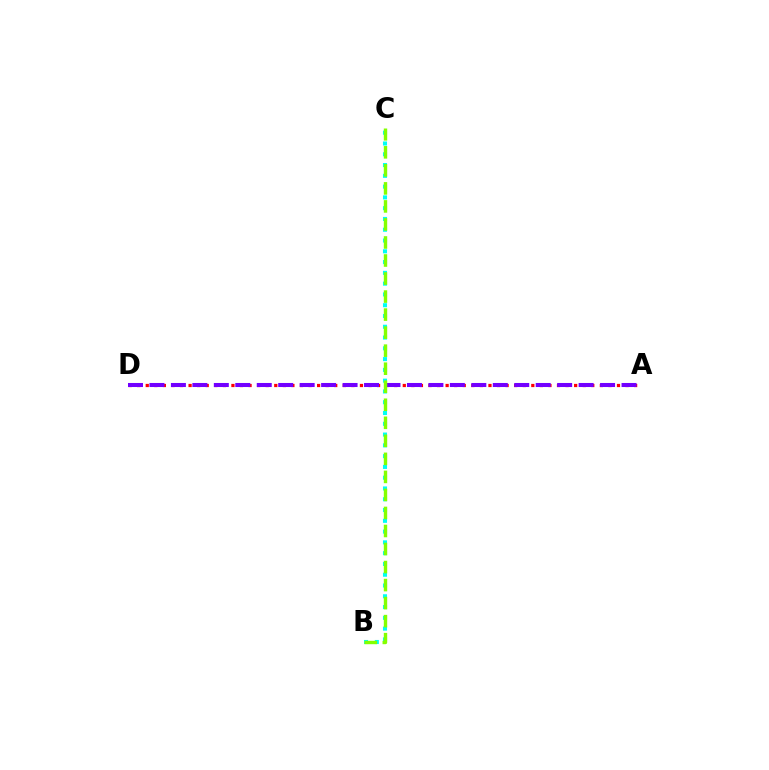{('A', 'D'): [{'color': '#ff0000', 'line_style': 'dotted', 'thickness': 2.33}, {'color': '#7200ff', 'line_style': 'dashed', 'thickness': 2.92}], ('B', 'C'): [{'color': '#00fff6', 'line_style': 'dotted', 'thickness': 2.93}, {'color': '#84ff00', 'line_style': 'dashed', 'thickness': 2.45}]}